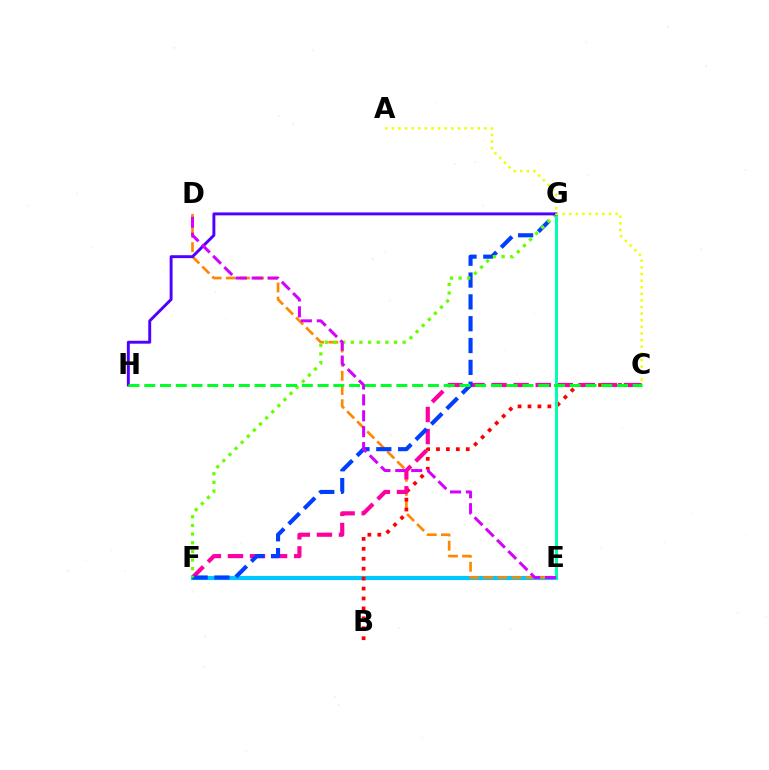{('E', 'F'): [{'color': '#00c7ff', 'line_style': 'solid', 'thickness': 2.99}], ('D', 'E'): [{'color': '#ff8800', 'line_style': 'dashed', 'thickness': 1.92}, {'color': '#d600ff', 'line_style': 'dashed', 'thickness': 2.16}], ('B', 'C'): [{'color': '#ff0000', 'line_style': 'dotted', 'thickness': 2.7}], ('C', 'F'): [{'color': '#ff00a0', 'line_style': 'dashed', 'thickness': 3.0}], ('F', 'G'): [{'color': '#003fff', 'line_style': 'dashed', 'thickness': 2.97}, {'color': '#66ff00', 'line_style': 'dotted', 'thickness': 2.35}], ('E', 'G'): [{'color': '#00ffaf', 'line_style': 'solid', 'thickness': 2.16}], ('G', 'H'): [{'color': '#4f00ff', 'line_style': 'solid', 'thickness': 2.1}], ('C', 'H'): [{'color': '#00ff27', 'line_style': 'dashed', 'thickness': 2.14}], ('A', 'C'): [{'color': '#eeff00', 'line_style': 'dotted', 'thickness': 1.8}]}